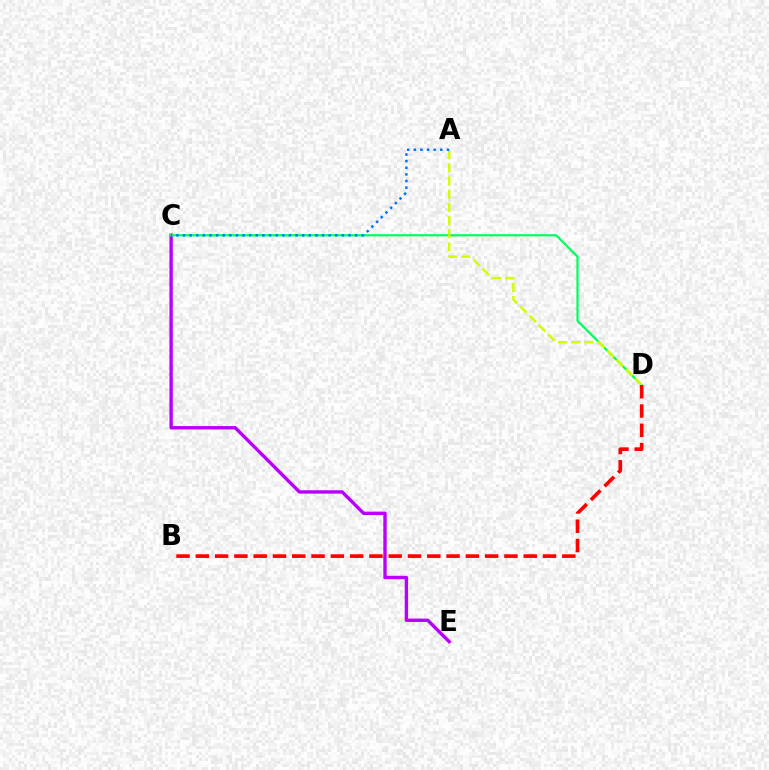{('C', 'E'): [{'color': '#b900ff', 'line_style': 'solid', 'thickness': 2.43}], ('C', 'D'): [{'color': '#00ff5c', 'line_style': 'solid', 'thickness': 1.59}], ('A', 'D'): [{'color': '#d1ff00', 'line_style': 'dashed', 'thickness': 1.79}], ('A', 'C'): [{'color': '#0074ff', 'line_style': 'dotted', 'thickness': 1.8}], ('B', 'D'): [{'color': '#ff0000', 'line_style': 'dashed', 'thickness': 2.62}]}